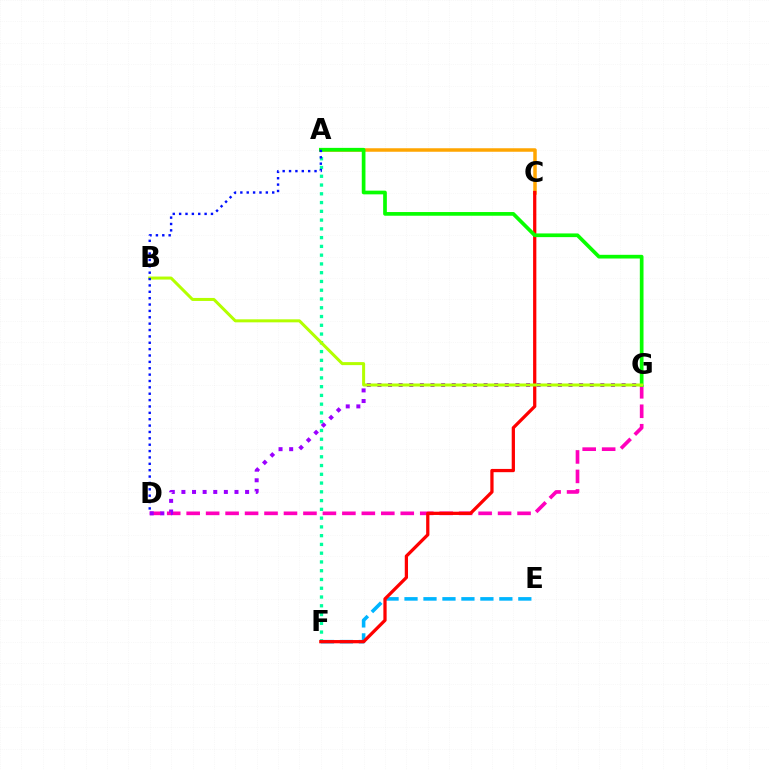{('D', 'G'): [{'color': '#ff00bd', 'line_style': 'dashed', 'thickness': 2.64}, {'color': '#9b00ff', 'line_style': 'dotted', 'thickness': 2.88}], ('E', 'F'): [{'color': '#00b5ff', 'line_style': 'dashed', 'thickness': 2.58}], ('A', 'C'): [{'color': '#ffa500', 'line_style': 'solid', 'thickness': 2.52}], ('A', 'F'): [{'color': '#00ff9d', 'line_style': 'dotted', 'thickness': 2.38}], ('C', 'F'): [{'color': '#ff0000', 'line_style': 'solid', 'thickness': 2.34}], ('A', 'G'): [{'color': '#08ff00', 'line_style': 'solid', 'thickness': 2.66}], ('B', 'G'): [{'color': '#b3ff00', 'line_style': 'solid', 'thickness': 2.17}], ('A', 'D'): [{'color': '#0010ff', 'line_style': 'dotted', 'thickness': 1.73}]}